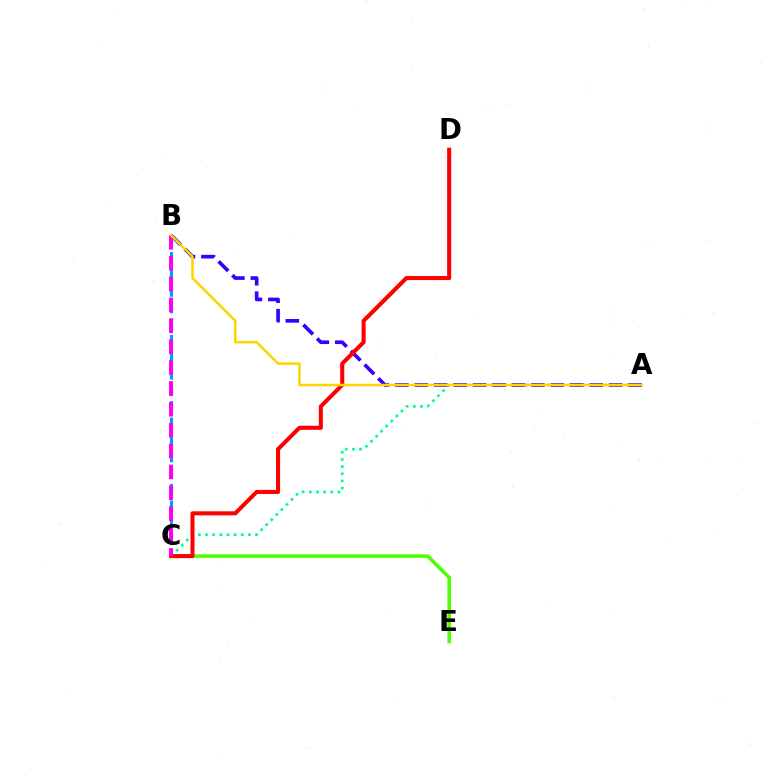{('A', 'C'): [{'color': '#00ff86', 'line_style': 'dotted', 'thickness': 1.94}], ('A', 'B'): [{'color': '#3700ff', 'line_style': 'dashed', 'thickness': 2.64}, {'color': '#ffd500', 'line_style': 'solid', 'thickness': 1.82}], ('B', 'C'): [{'color': '#009eff', 'line_style': 'dashed', 'thickness': 2.25}, {'color': '#ff00ed', 'line_style': 'dashed', 'thickness': 2.84}], ('C', 'E'): [{'color': '#4fff00', 'line_style': 'solid', 'thickness': 2.55}], ('C', 'D'): [{'color': '#ff0000', 'line_style': 'solid', 'thickness': 2.92}]}